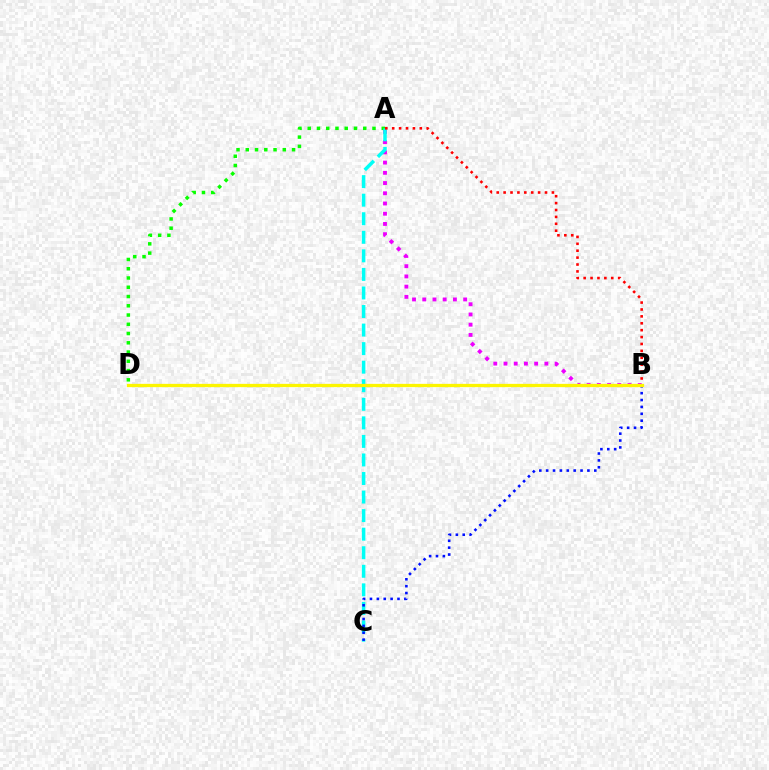{('A', 'B'): [{'color': '#ee00ff', 'line_style': 'dotted', 'thickness': 2.78}, {'color': '#ff0000', 'line_style': 'dotted', 'thickness': 1.87}], ('A', 'D'): [{'color': '#08ff00', 'line_style': 'dotted', 'thickness': 2.52}], ('A', 'C'): [{'color': '#00fff6', 'line_style': 'dashed', 'thickness': 2.52}], ('B', 'C'): [{'color': '#0010ff', 'line_style': 'dotted', 'thickness': 1.87}], ('B', 'D'): [{'color': '#fcf500', 'line_style': 'solid', 'thickness': 2.36}]}